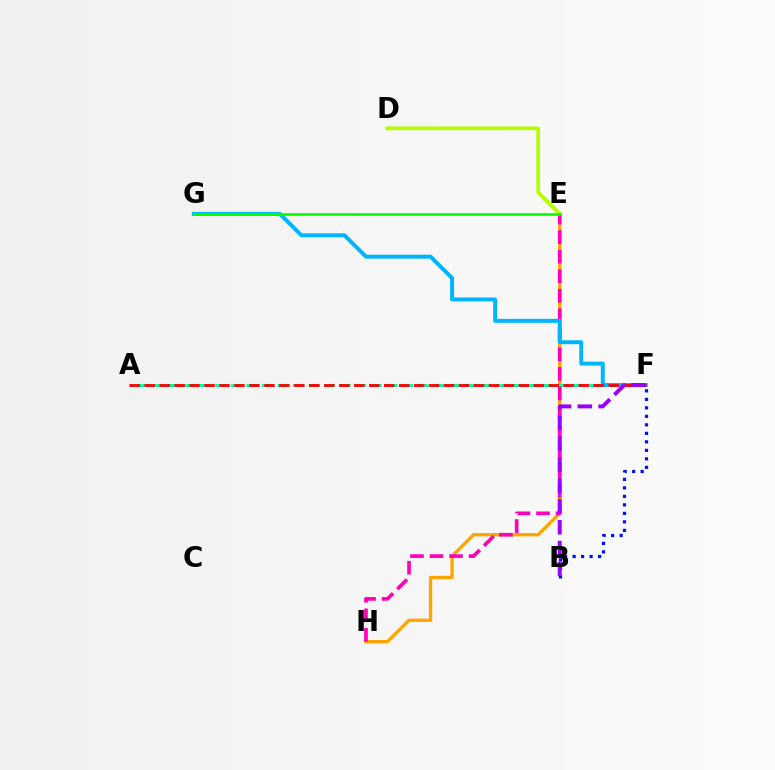{('E', 'H'): [{'color': '#ffa500', 'line_style': 'solid', 'thickness': 2.38}, {'color': '#ff00bd', 'line_style': 'dashed', 'thickness': 2.65}], ('D', 'E'): [{'color': '#b3ff00', 'line_style': 'solid', 'thickness': 2.69}], ('A', 'F'): [{'color': '#00ff9d', 'line_style': 'dashed', 'thickness': 2.12}, {'color': '#ff0000', 'line_style': 'dashed', 'thickness': 2.03}], ('F', 'G'): [{'color': '#00b5ff', 'line_style': 'solid', 'thickness': 2.85}], ('B', 'F'): [{'color': '#0010ff', 'line_style': 'dotted', 'thickness': 2.31}, {'color': '#9b00ff', 'line_style': 'dashed', 'thickness': 2.83}], ('E', 'G'): [{'color': '#08ff00', 'line_style': 'solid', 'thickness': 1.94}]}